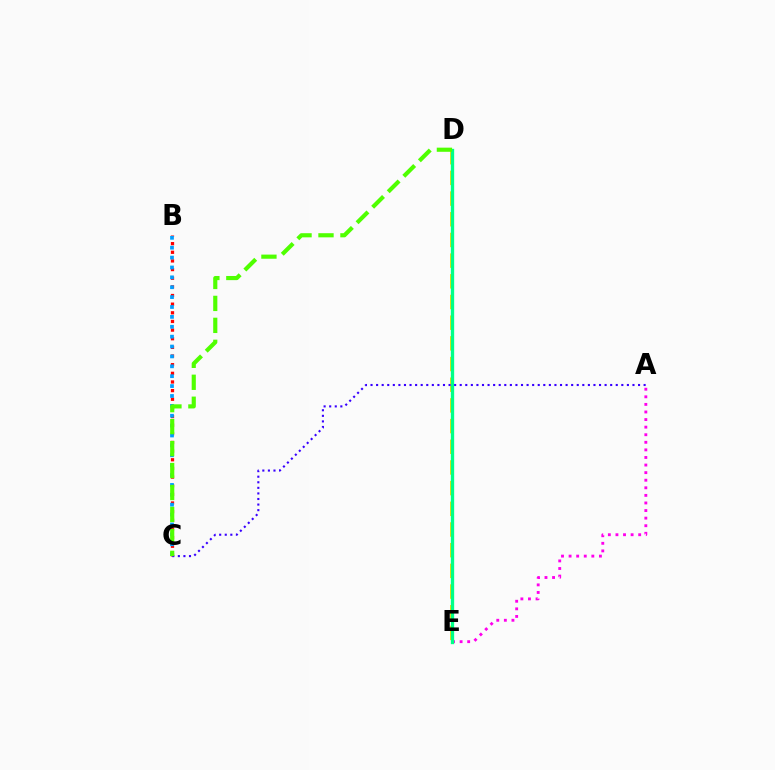{('A', 'E'): [{'color': '#ff00ed', 'line_style': 'dotted', 'thickness': 2.06}], ('B', 'C'): [{'color': '#ff0000', 'line_style': 'dotted', 'thickness': 2.35}, {'color': '#009eff', 'line_style': 'dotted', 'thickness': 2.69}], ('D', 'E'): [{'color': '#ffd500', 'line_style': 'dashed', 'thickness': 2.81}, {'color': '#00ff86', 'line_style': 'solid', 'thickness': 2.39}], ('A', 'C'): [{'color': '#3700ff', 'line_style': 'dotted', 'thickness': 1.51}], ('C', 'D'): [{'color': '#4fff00', 'line_style': 'dashed', 'thickness': 2.98}]}